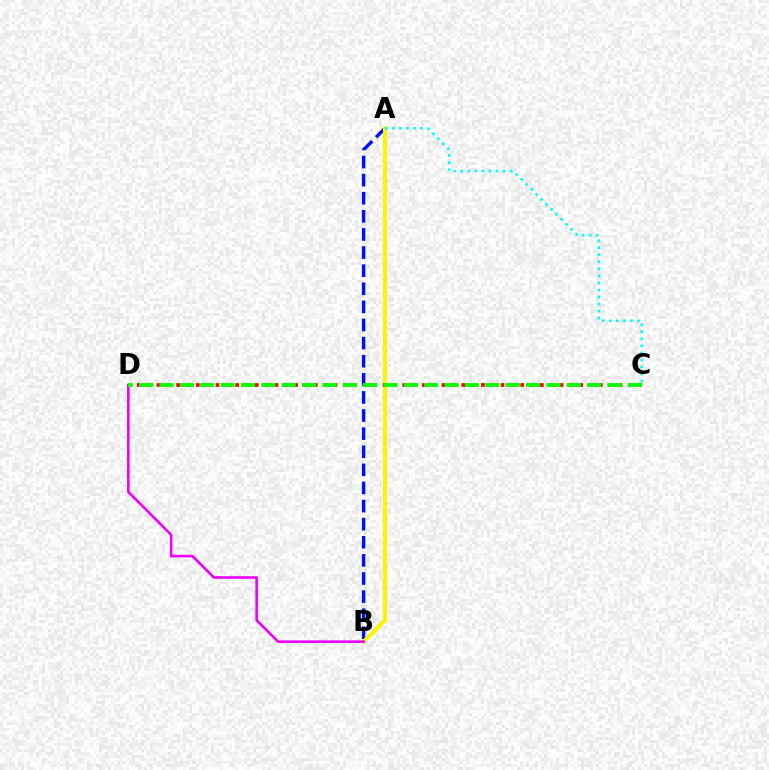{('A', 'B'): [{'color': '#0010ff', 'line_style': 'dashed', 'thickness': 2.46}, {'color': '#fcf500', 'line_style': 'solid', 'thickness': 2.93}], ('C', 'D'): [{'color': '#ff0000', 'line_style': 'dotted', 'thickness': 2.67}, {'color': '#08ff00', 'line_style': 'dashed', 'thickness': 2.77}], ('B', 'D'): [{'color': '#ee00ff', 'line_style': 'solid', 'thickness': 1.87}], ('A', 'C'): [{'color': '#00fff6', 'line_style': 'dotted', 'thickness': 1.91}]}